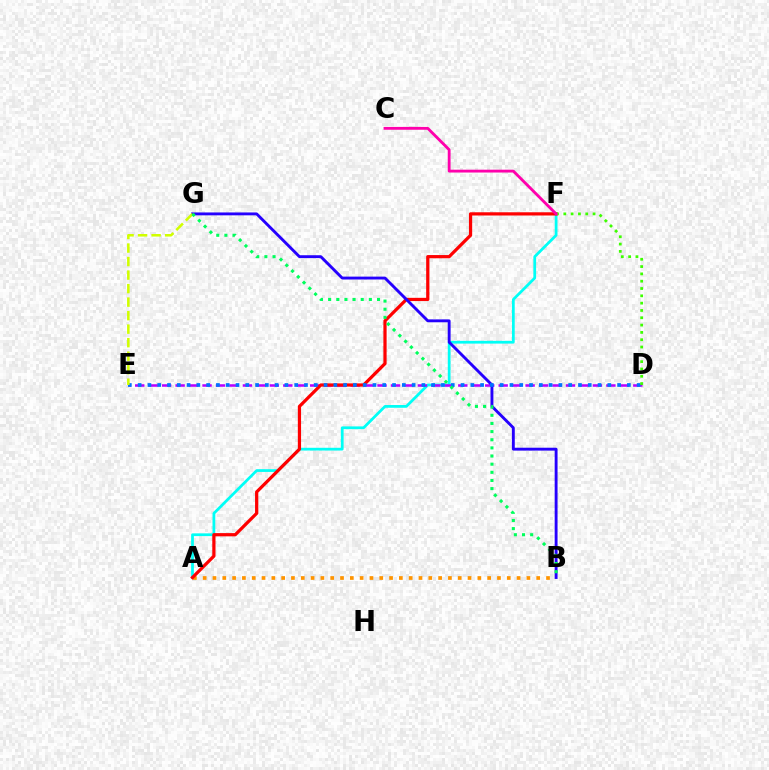{('A', 'F'): [{'color': '#00fff6', 'line_style': 'solid', 'thickness': 1.98}, {'color': '#ff0000', 'line_style': 'solid', 'thickness': 2.32}], ('D', 'E'): [{'color': '#b900ff', 'line_style': 'dashed', 'thickness': 1.83}, {'color': '#0074ff', 'line_style': 'dotted', 'thickness': 2.66}], ('A', 'B'): [{'color': '#ff9400', 'line_style': 'dotted', 'thickness': 2.67}], ('B', 'G'): [{'color': '#2500ff', 'line_style': 'solid', 'thickness': 2.07}, {'color': '#00ff5c', 'line_style': 'dotted', 'thickness': 2.21}], ('E', 'G'): [{'color': '#d1ff00', 'line_style': 'dashed', 'thickness': 1.84}], ('D', 'F'): [{'color': '#3dff00', 'line_style': 'dotted', 'thickness': 1.99}], ('C', 'F'): [{'color': '#ff00ac', 'line_style': 'solid', 'thickness': 2.04}]}